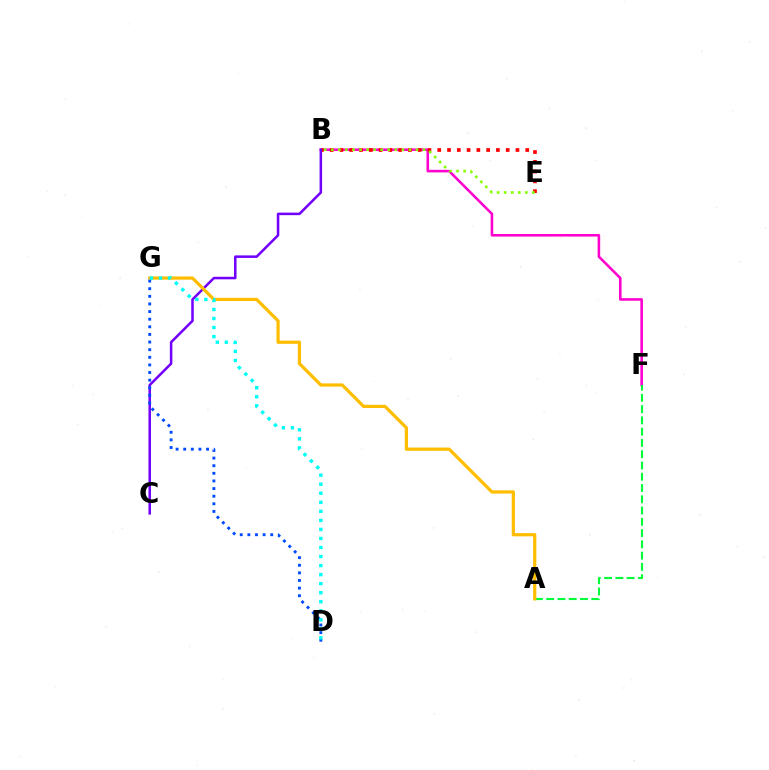{('B', 'F'): [{'color': '#ff00cf', 'line_style': 'solid', 'thickness': 1.86}], ('B', 'E'): [{'color': '#ff0000', 'line_style': 'dotted', 'thickness': 2.66}, {'color': '#84ff00', 'line_style': 'dotted', 'thickness': 1.92}], ('B', 'C'): [{'color': '#7200ff', 'line_style': 'solid', 'thickness': 1.83}], ('A', 'F'): [{'color': '#00ff39', 'line_style': 'dashed', 'thickness': 1.53}], ('A', 'G'): [{'color': '#ffbd00', 'line_style': 'solid', 'thickness': 2.32}], ('D', 'G'): [{'color': '#004bff', 'line_style': 'dotted', 'thickness': 2.07}, {'color': '#00fff6', 'line_style': 'dotted', 'thickness': 2.46}]}